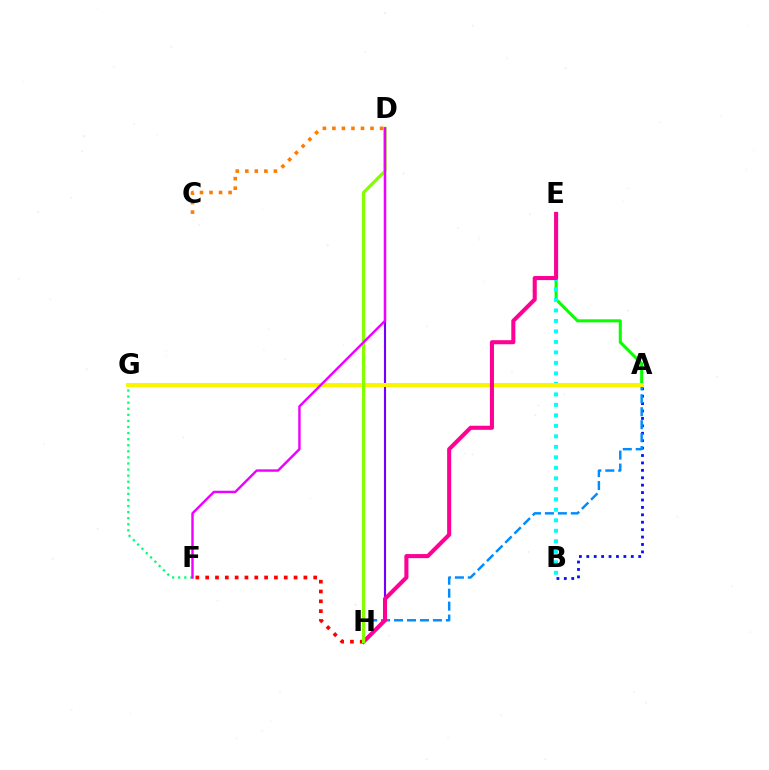{('A', 'E'): [{'color': '#08ff00', 'line_style': 'solid', 'thickness': 2.19}], ('F', 'G'): [{'color': '#00ff74', 'line_style': 'dotted', 'thickness': 1.65}], ('B', 'E'): [{'color': '#00fff6', 'line_style': 'dotted', 'thickness': 2.85}], ('A', 'B'): [{'color': '#0010ff', 'line_style': 'dotted', 'thickness': 2.01}], ('D', 'H'): [{'color': '#7200ff', 'line_style': 'solid', 'thickness': 1.54}, {'color': '#84ff00', 'line_style': 'solid', 'thickness': 2.33}], ('A', 'H'): [{'color': '#008cff', 'line_style': 'dashed', 'thickness': 1.76}], ('A', 'G'): [{'color': '#fcf500', 'line_style': 'solid', 'thickness': 2.89}], ('E', 'H'): [{'color': '#ff0094', 'line_style': 'solid', 'thickness': 2.93}], ('C', 'D'): [{'color': '#ff7c00', 'line_style': 'dotted', 'thickness': 2.59}], ('F', 'H'): [{'color': '#ff0000', 'line_style': 'dotted', 'thickness': 2.67}], ('D', 'F'): [{'color': '#ee00ff', 'line_style': 'solid', 'thickness': 1.74}]}